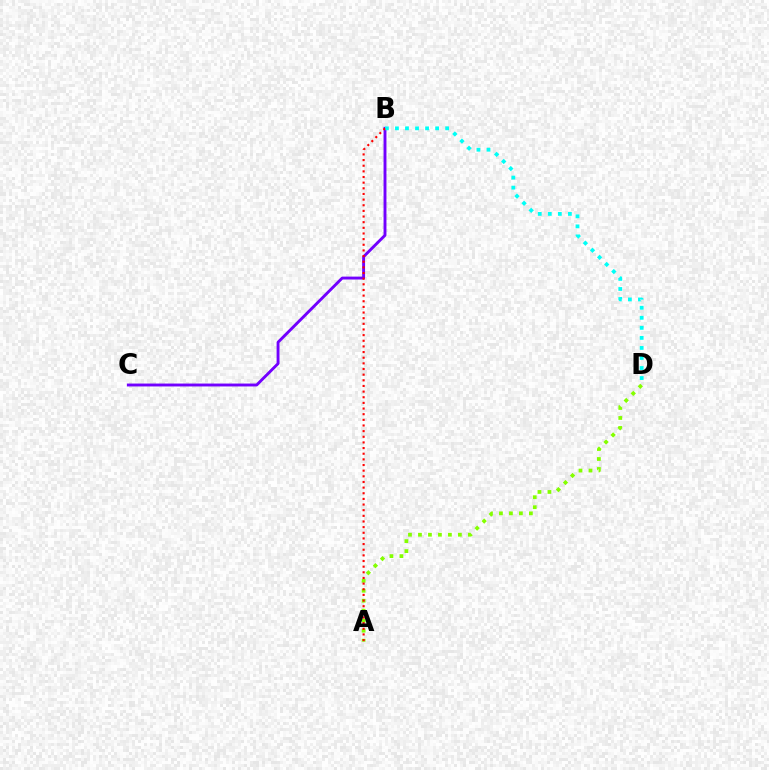{('B', 'C'): [{'color': '#7200ff', 'line_style': 'solid', 'thickness': 2.08}], ('A', 'D'): [{'color': '#84ff00', 'line_style': 'dotted', 'thickness': 2.71}], ('B', 'D'): [{'color': '#00fff6', 'line_style': 'dotted', 'thickness': 2.73}], ('A', 'B'): [{'color': '#ff0000', 'line_style': 'dotted', 'thickness': 1.53}]}